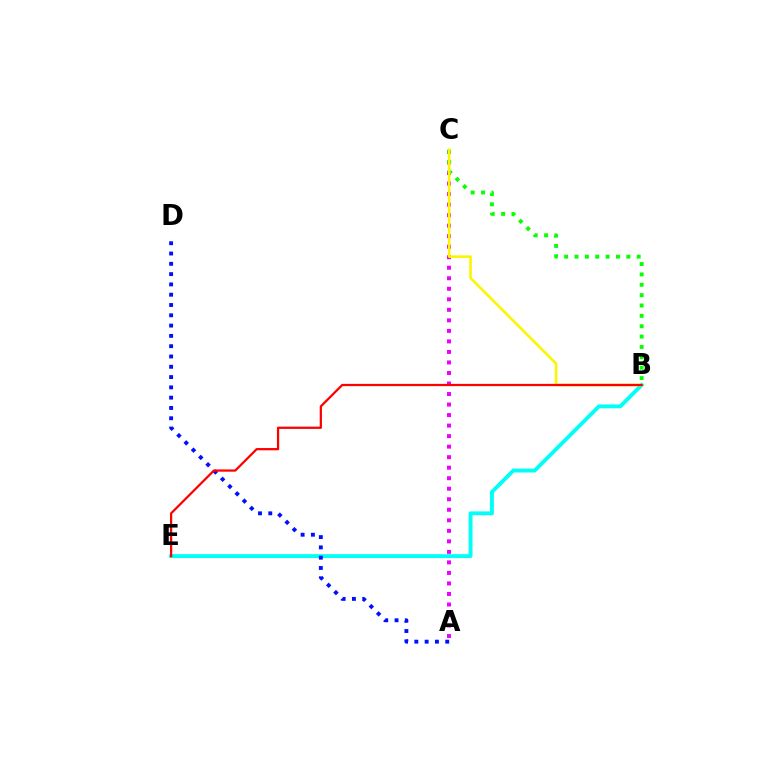{('B', 'E'): [{'color': '#00fff6', 'line_style': 'solid', 'thickness': 2.79}, {'color': '#ff0000', 'line_style': 'solid', 'thickness': 1.62}], ('A', 'D'): [{'color': '#0010ff', 'line_style': 'dotted', 'thickness': 2.8}], ('A', 'C'): [{'color': '#ee00ff', 'line_style': 'dotted', 'thickness': 2.86}], ('B', 'C'): [{'color': '#08ff00', 'line_style': 'dotted', 'thickness': 2.82}, {'color': '#fcf500', 'line_style': 'solid', 'thickness': 1.87}]}